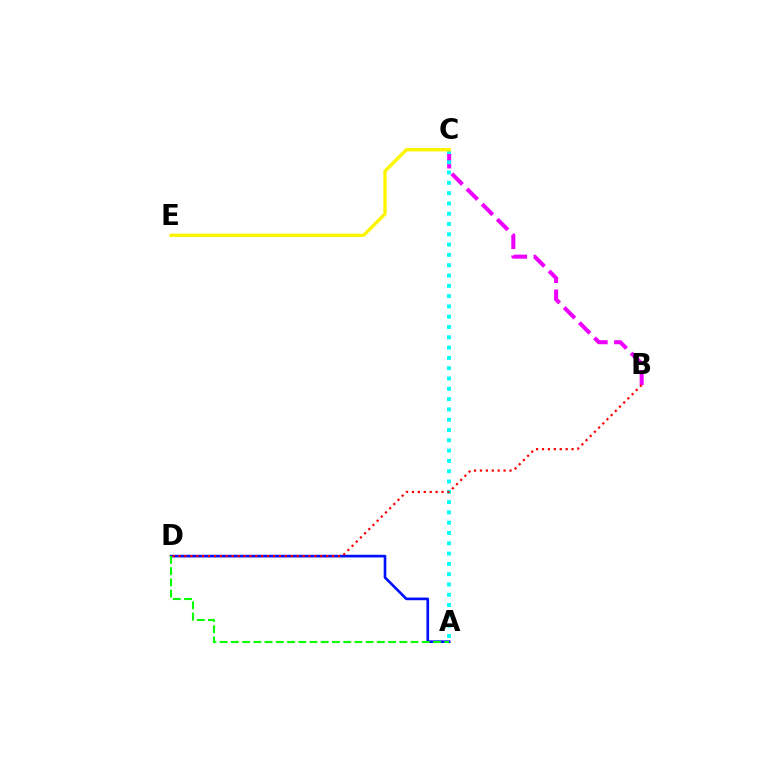{('B', 'C'): [{'color': '#ee00ff', 'line_style': 'dashed', 'thickness': 2.91}], ('A', 'C'): [{'color': '#00fff6', 'line_style': 'dotted', 'thickness': 2.8}], ('A', 'D'): [{'color': '#0010ff', 'line_style': 'solid', 'thickness': 1.91}, {'color': '#08ff00', 'line_style': 'dashed', 'thickness': 1.53}], ('C', 'E'): [{'color': '#fcf500', 'line_style': 'solid', 'thickness': 2.43}], ('B', 'D'): [{'color': '#ff0000', 'line_style': 'dotted', 'thickness': 1.61}]}